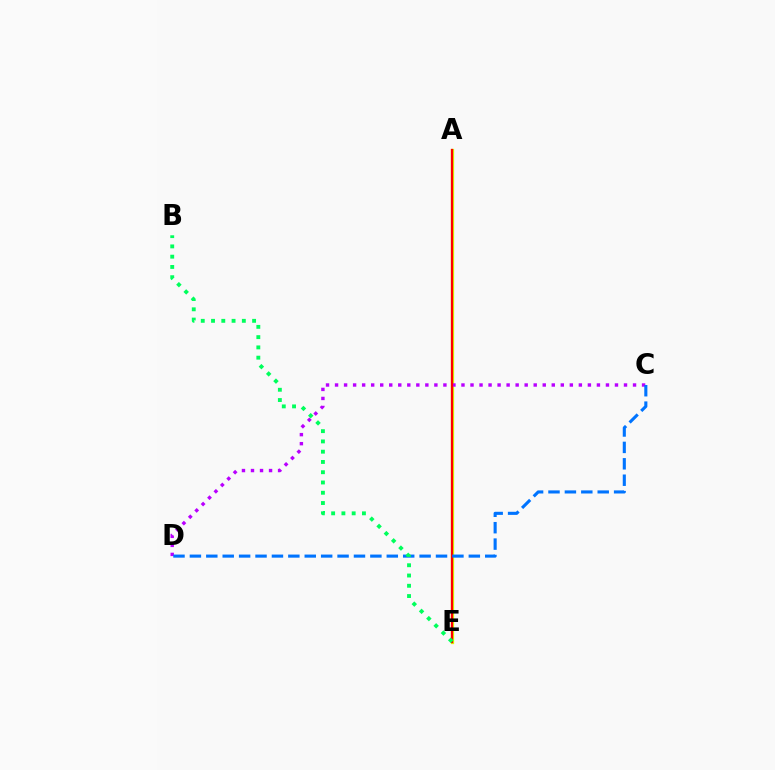{('A', 'E'): [{'color': '#d1ff00', 'line_style': 'solid', 'thickness': 2.35}, {'color': '#ff0000', 'line_style': 'solid', 'thickness': 1.61}], ('C', 'D'): [{'color': '#b900ff', 'line_style': 'dotted', 'thickness': 2.45}, {'color': '#0074ff', 'line_style': 'dashed', 'thickness': 2.23}], ('B', 'E'): [{'color': '#00ff5c', 'line_style': 'dotted', 'thickness': 2.79}]}